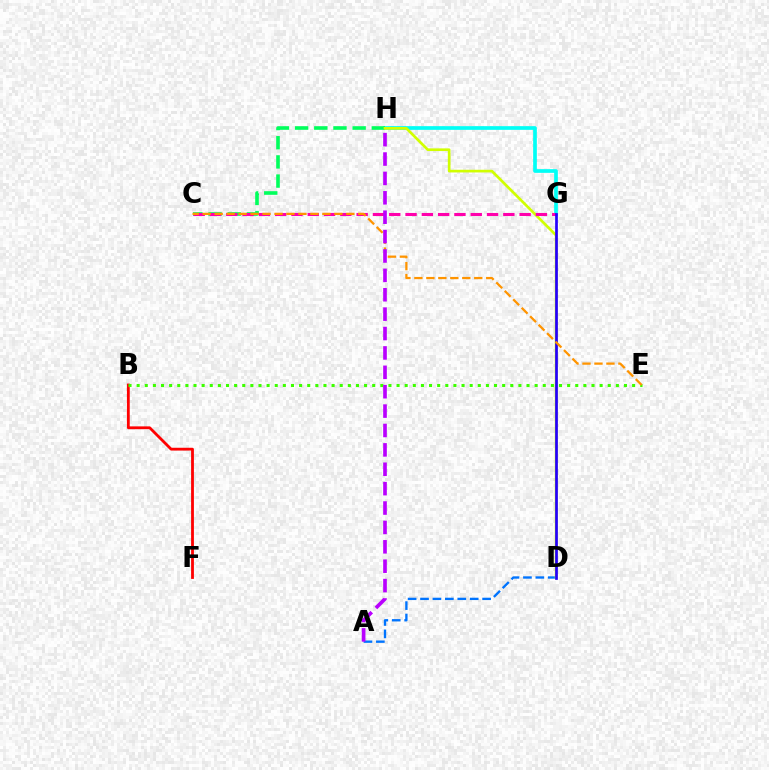{('A', 'D'): [{'color': '#0074ff', 'line_style': 'dashed', 'thickness': 1.69}], ('G', 'H'): [{'color': '#00fff6', 'line_style': 'solid', 'thickness': 2.65}], ('C', 'H'): [{'color': '#00ff5c', 'line_style': 'dashed', 'thickness': 2.6}], ('D', 'H'): [{'color': '#d1ff00', 'line_style': 'solid', 'thickness': 1.93}], ('B', 'F'): [{'color': '#ff0000', 'line_style': 'solid', 'thickness': 2.02}], ('B', 'E'): [{'color': '#3dff00', 'line_style': 'dotted', 'thickness': 2.21}], ('C', 'G'): [{'color': '#ff00ac', 'line_style': 'dashed', 'thickness': 2.21}], ('D', 'G'): [{'color': '#2500ff', 'line_style': 'solid', 'thickness': 1.95}], ('C', 'E'): [{'color': '#ff9400', 'line_style': 'dashed', 'thickness': 1.63}], ('A', 'H'): [{'color': '#b900ff', 'line_style': 'dashed', 'thickness': 2.63}]}